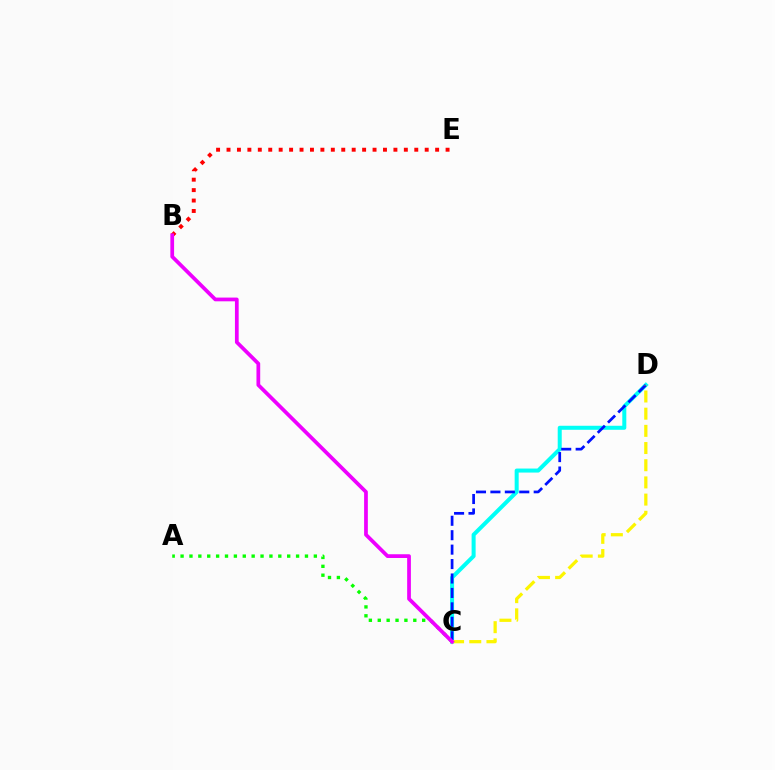{('C', 'D'): [{'color': '#00fff6', 'line_style': 'solid', 'thickness': 2.89}, {'color': '#0010ff', 'line_style': 'dashed', 'thickness': 1.96}, {'color': '#fcf500', 'line_style': 'dashed', 'thickness': 2.33}], ('A', 'C'): [{'color': '#08ff00', 'line_style': 'dotted', 'thickness': 2.41}], ('B', 'E'): [{'color': '#ff0000', 'line_style': 'dotted', 'thickness': 2.83}], ('B', 'C'): [{'color': '#ee00ff', 'line_style': 'solid', 'thickness': 2.69}]}